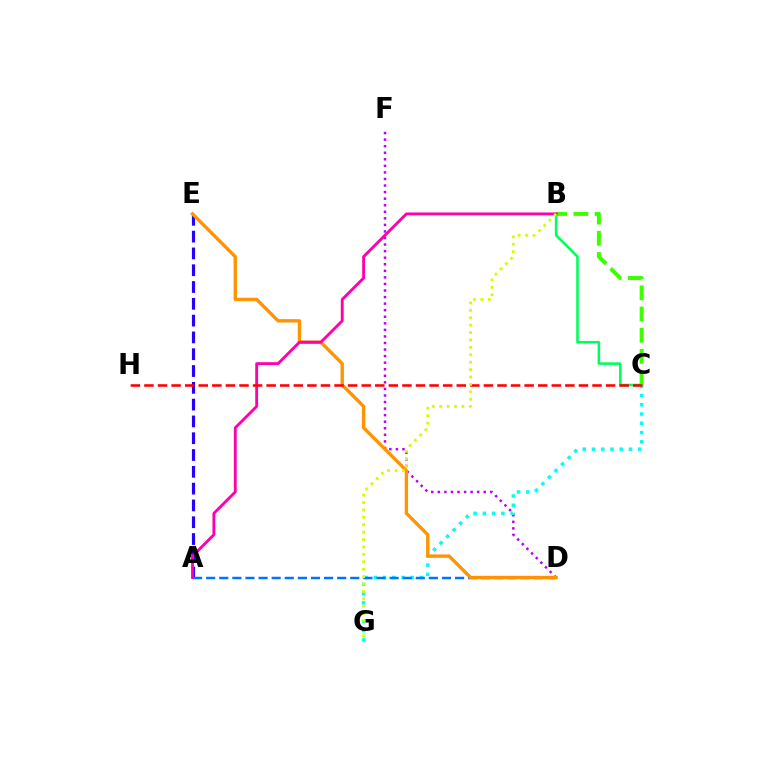{('B', 'C'): [{'color': '#00ff5c', 'line_style': 'solid', 'thickness': 1.85}, {'color': '#3dff00', 'line_style': 'dashed', 'thickness': 2.88}], ('A', 'E'): [{'color': '#2500ff', 'line_style': 'dashed', 'thickness': 2.28}], ('D', 'F'): [{'color': '#b900ff', 'line_style': 'dotted', 'thickness': 1.78}], ('C', 'G'): [{'color': '#00fff6', 'line_style': 'dotted', 'thickness': 2.52}], ('A', 'D'): [{'color': '#0074ff', 'line_style': 'dashed', 'thickness': 1.78}], ('D', 'E'): [{'color': '#ff9400', 'line_style': 'solid', 'thickness': 2.42}], ('A', 'B'): [{'color': '#ff00ac', 'line_style': 'solid', 'thickness': 2.05}], ('C', 'H'): [{'color': '#ff0000', 'line_style': 'dashed', 'thickness': 1.84}], ('B', 'G'): [{'color': '#d1ff00', 'line_style': 'dotted', 'thickness': 2.01}]}